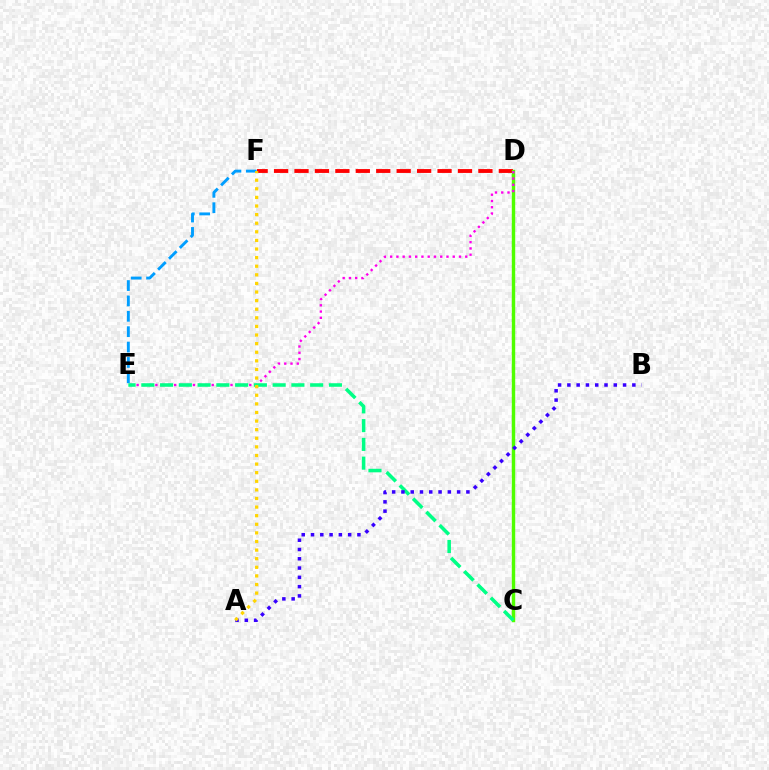{('D', 'F'): [{'color': '#ff0000', 'line_style': 'dashed', 'thickness': 2.78}], ('E', 'F'): [{'color': '#009eff', 'line_style': 'dashed', 'thickness': 2.09}], ('C', 'D'): [{'color': '#4fff00', 'line_style': 'solid', 'thickness': 2.46}], ('D', 'E'): [{'color': '#ff00ed', 'line_style': 'dotted', 'thickness': 1.7}], ('C', 'E'): [{'color': '#00ff86', 'line_style': 'dashed', 'thickness': 2.55}], ('A', 'B'): [{'color': '#3700ff', 'line_style': 'dotted', 'thickness': 2.52}], ('A', 'F'): [{'color': '#ffd500', 'line_style': 'dotted', 'thickness': 2.34}]}